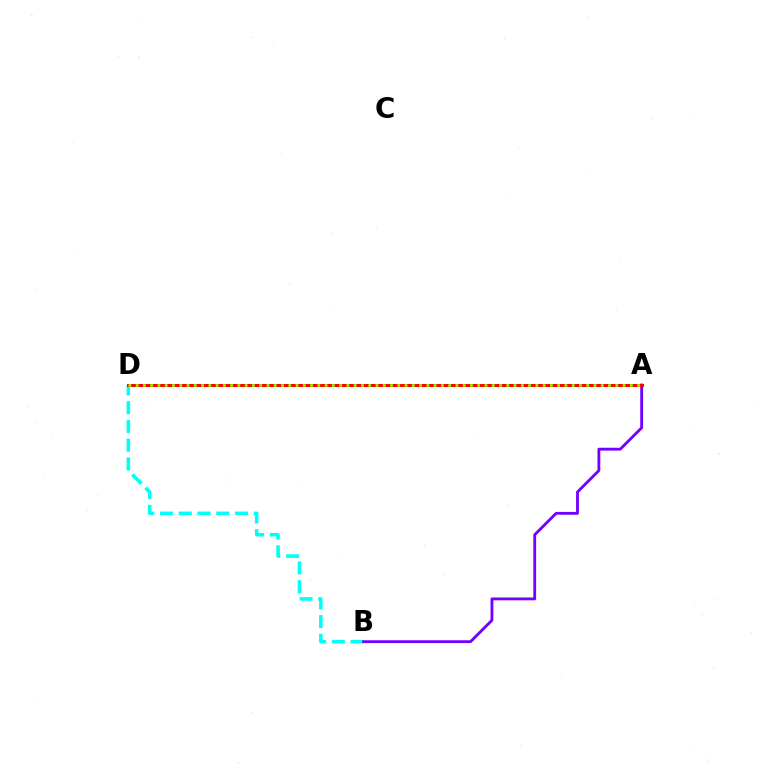{('B', 'D'): [{'color': '#00fff6', 'line_style': 'dashed', 'thickness': 2.55}], ('A', 'B'): [{'color': '#7200ff', 'line_style': 'solid', 'thickness': 2.04}], ('A', 'D'): [{'color': '#ff0000', 'line_style': 'solid', 'thickness': 2.13}, {'color': '#84ff00', 'line_style': 'dotted', 'thickness': 1.97}]}